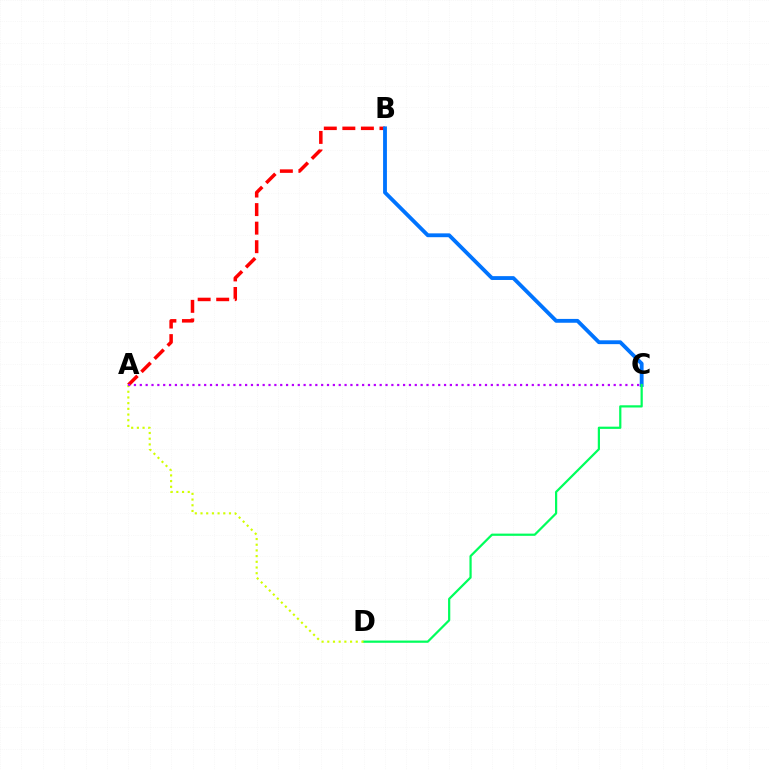{('A', 'B'): [{'color': '#ff0000', 'line_style': 'dashed', 'thickness': 2.52}], ('B', 'C'): [{'color': '#0074ff', 'line_style': 'solid', 'thickness': 2.76}], ('C', 'D'): [{'color': '#00ff5c', 'line_style': 'solid', 'thickness': 1.6}], ('A', 'D'): [{'color': '#d1ff00', 'line_style': 'dotted', 'thickness': 1.55}], ('A', 'C'): [{'color': '#b900ff', 'line_style': 'dotted', 'thickness': 1.59}]}